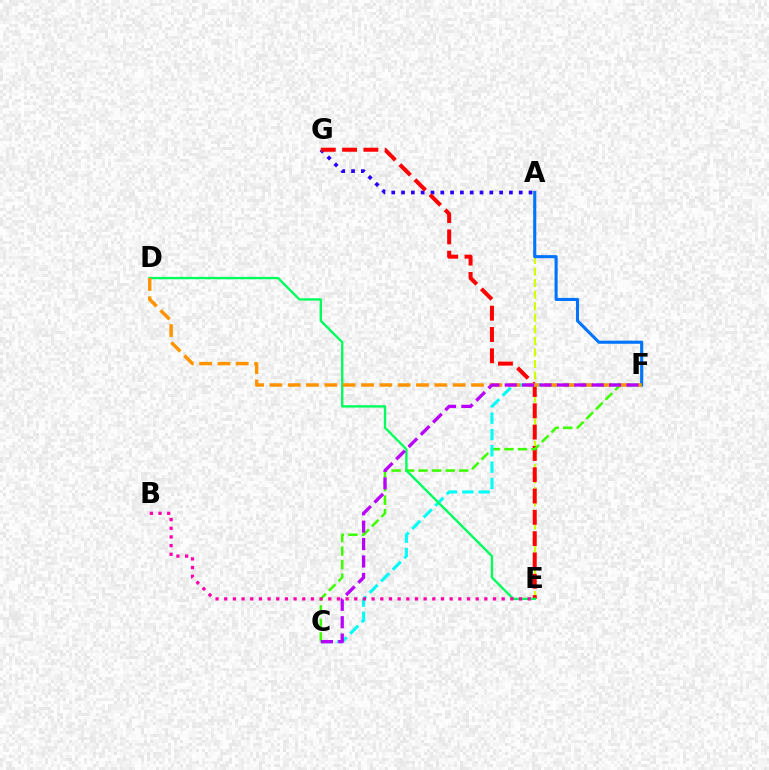{('A', 'E'): [{'color': '#d1ff00', 'line_style': 'dashed', 'thickness': 1.57}], ('A', 'F'): [{'color': '#0074ff', 'line_style': 'solid', 'thickness': 2.22}], ('A', 'G'): [{'color': '#2500ff', 'line_style': 'dotted', 'thickness': 2.66}], ('E', 'G'): [{'color': '#ff0000', 'line_style': 'dashed', 'thickness': 2.89}], ('C', 'F'): [{'color': '#3dff00', 'line_style': 'dashed', 'thickness': 1.84}, {'color': '#00fff6', 'line_style': 'dashed', 'thickness': 2.22}, {'color': '#b900ff', 'line_style': 'dashed', 'thickness': 2.36}], ('D', 'E'): [{'color': '#00ff5c', 'line_style': 'solid', 'thickness': 1.7}], ('D', 'F'): [{'color': '#ff9400', 'line_style': 'dashed', 'thickness': 2.49}], ('B', 'E'): [{'color': '#ff00ac', 'line_style': 'dotted', 'thickness': 2.36}]}